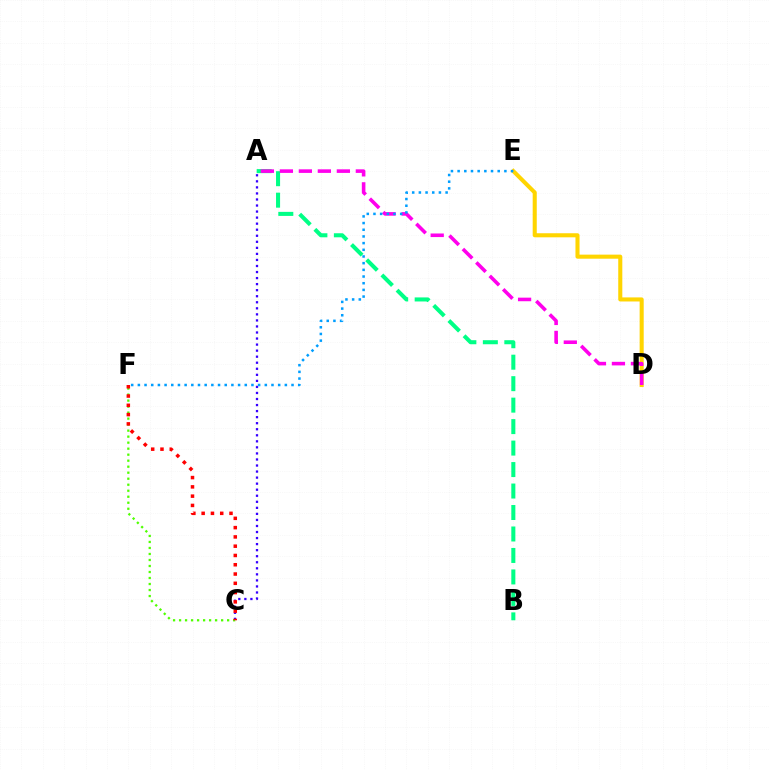{('A', 'B'): [{'color': '#00ff86', 'line_style': 'dashed', 'thickness': 2.92}], ('D', 'E'): [{'color': '#ffd500', 'line_style': 'solid', 'thickness': 2.93}], ('A', 'C'): [{'color': '#3700ff', 'line_style': 'dotted', 'thickness': 1.64}], ('A', 'D'): [{'color': '#ff00ed', 'line_style': 'dashed', 'thickness': 2.58}], ('C', 'F'): [{'color': '#4fff00', 'line_style': 'dotted', 'thickness': 1.63}, {'color': '#ff0000', 'line_style': 'dotted', 'thickness': 2.52}], ('E', 'F'): [{'color': '#009eff', 'line_style': 'dotted', 'thickness': 1.82}]}